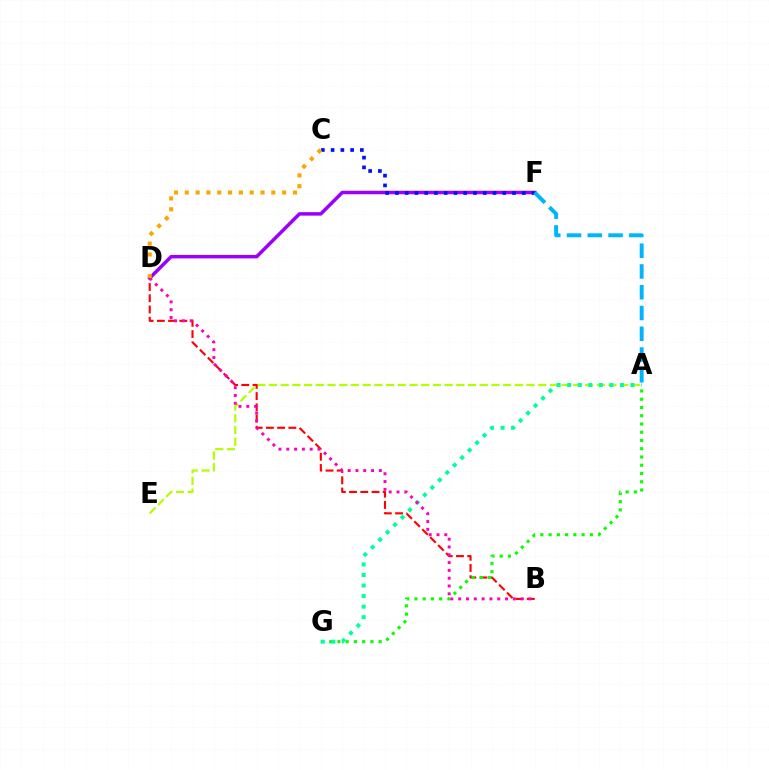{('A', 'E'): [{'color': '#b3ff00', 'line_style': 'dashed', 'thickness': 1.59}], ('B', 'D'): [{'color': '#ff0000', 'line_style': 'dashed', 'thickness': 1.53}, {'color': '#ff00bd', 'line_style': 'dotted', 'thickness': 2.12}], ('A', 'G'): [{'color': '#08ff00', 'line_style': 'dotted', 'thickness': 2.24}, {'color': '#00ff9d', 'line_style': 'dotted', 'thickness': 2.87}], ('D', 'F'): [{'color': '#9b00ff', 'line_style': 'solid', 'thickness': 2.51}], ('C', 'F'): [{'color': '#0010ff', 'line_style': 'dotted', 'thickness': 2.65}], ('C', 'D'): [{'color': '#ffa500', 'line_style': 'dotted', 'thickness': 2.94}], ('A', 'F'): [{'color': '#00b5ff', 'line_style': 'dashed', 'thickness': 2.82}]}